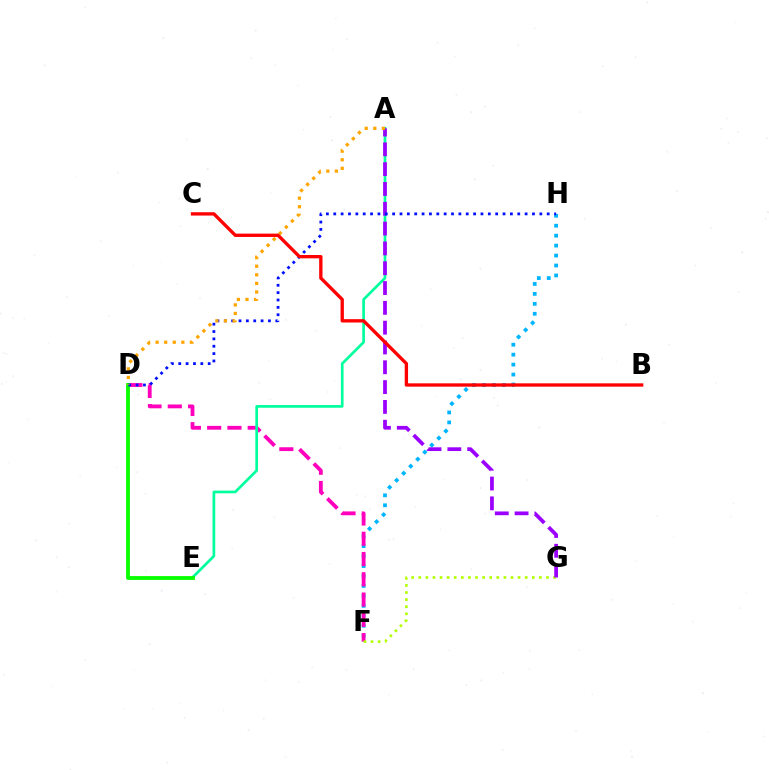{('F', 'H'): [{'color': '#00b5ff', 'line_style': 'dotted', 'thickness': 2.7}], ('D', 'F'): [{'color': '#ff00bd', 'line_style': 'dashed', 'thickness': 2.75}], ('F', 'G'): [{'color': '#b3ff00', 'line_style': 'dotted', 'thickness': 1.93}], ('A', 'E'): [{'color': '#00ff9d', 'line_style': 'solid', 'thickness': 1.93}], ('D', 'E'): [{'color': '#08ff00', 'line_style': 'solid', 'thickness': 2.75}], ('A', 'G'): [{'color': '#9b00ff', 'line_style': 'dashed', 'thickness': 2.69}], ('D', 'H'): [{'color': '#0010ff', 'line_style': 'dotted', 'thickness': 2.0}], ('A', 'D'): [{'color': '#ffa500', 'line_style': 'dotted', 'thickness': 2.33}], ('B', 'C'): [{'color': '#ff0000', 'line_style': 'solid', 'thickness': 2.4}]}